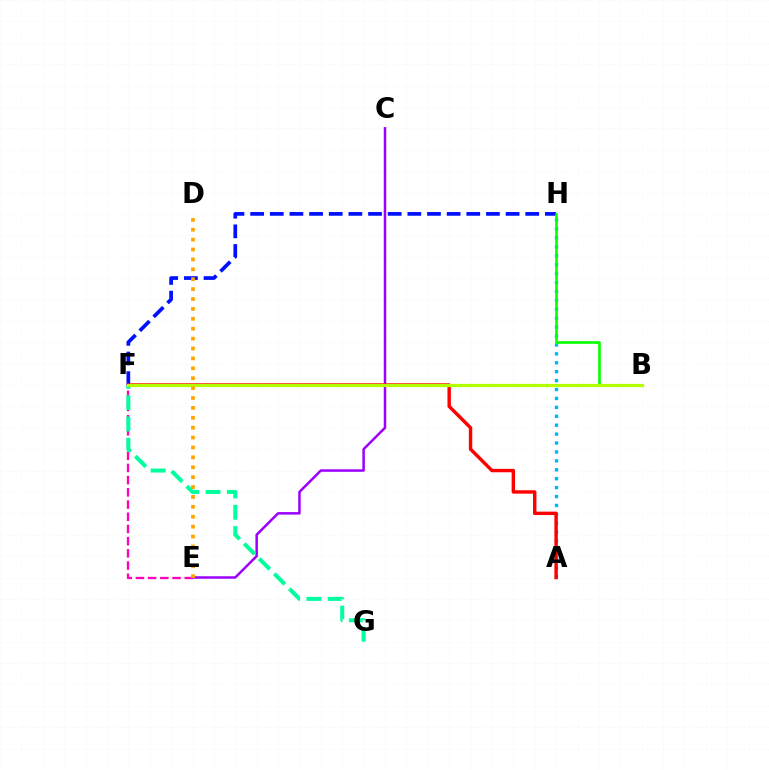{('E', 'F'): [{'color': '#ff00bd', 'line_style': 'dashed', 'thickness': 1.66}], ('A', 'H'): [{'color': '#00b5ff', 'line_style': 'dotted', 'thickness': 2.42}], ('C', 'E'): [{'color': '#9b00ff', 'line_style': 'solid', 'thickness': 1.8}], ('F', 'H'): [{'color': '#0010ff', 'line_style': 'dashed', 'thickness': 2.67}], ('A', 'F'): [{'color': '#ff0000', 'line_style': 'solid', 'thickness': 2.46}], ('F', 'G'): [{'color': '#00ff9d', 'line_style': 'dashed', 'thickness': 2.89}], ('B', 'H'): [{'color': '#08ff00', 'line_style': 'solid', 'thickness': 1.9}], ('B', 'F'): [{'color': '#b3ff00', 'line_style': 'solid', 'thickness': 2.33}], ('D', 'E'): [{'color': '#ffa500', 'line_style': 'dotted', 'thickness': 2.69}]}